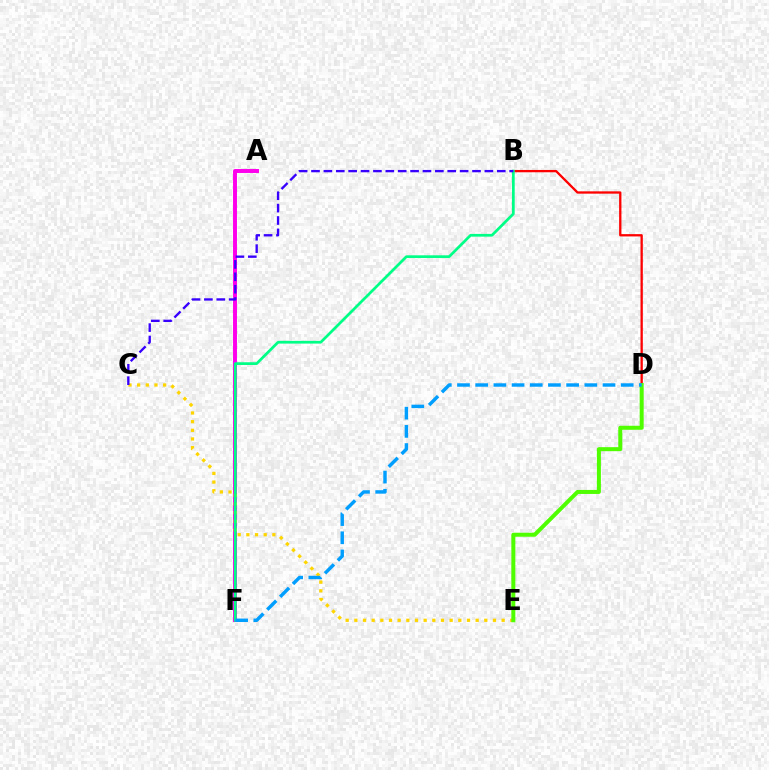{('A', 'F'): [{'color': '#ff00ed', 'line_style': 'solid', 'thickness': 2.85}], ('C', 'E'): [{'color': '#ffd500', 'line_style': 'dotted', 'thickness': 2.35}], ('B', 'D'): [{'color': '#ff0000', 'line_style': 'solid', 'thickness': 1.66}], ('B', 'F'): [{'color': '#00ff86', 'line_style': 'solid', 'thickness': 1.97}], ('D', 'E'): [{'color': '#4fff00', 'line_style': 'solid', 'thickness': 2.89}], ('B', 'C'): [{'color': '#3700ff', 'line_style': 'dashed', 'thickness': 1.68}], ('D', 'F'): [{'color': '#009eff', 'line_style': 'dashed', 'thickness': 2.47}]}